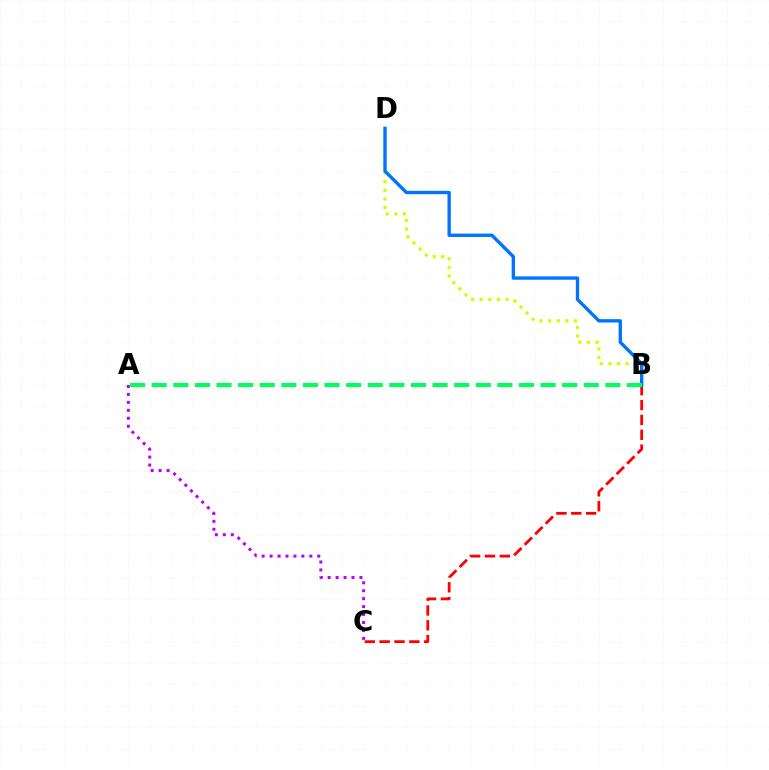{('B', 'D'): [{'color': '#d1ff00', 'line_style': 'dotted', 'thickness': 2.33}, {'color': '#0074ff', 'line_style': 'solid', 'thickness': 2.41}], ('B', 'C'): [{'color': '#ff0000', 'line_style': 'dashed', 'thickness': 2.02}], ('A', 'C'): [{'color': '#b900ff', 'line_style': 'dotted', 'thickness': 2.16}], ('A', 'B'): [{'color': '#00ff5c', 'line_style': 'dashed', 'thickness': 2.93}]}